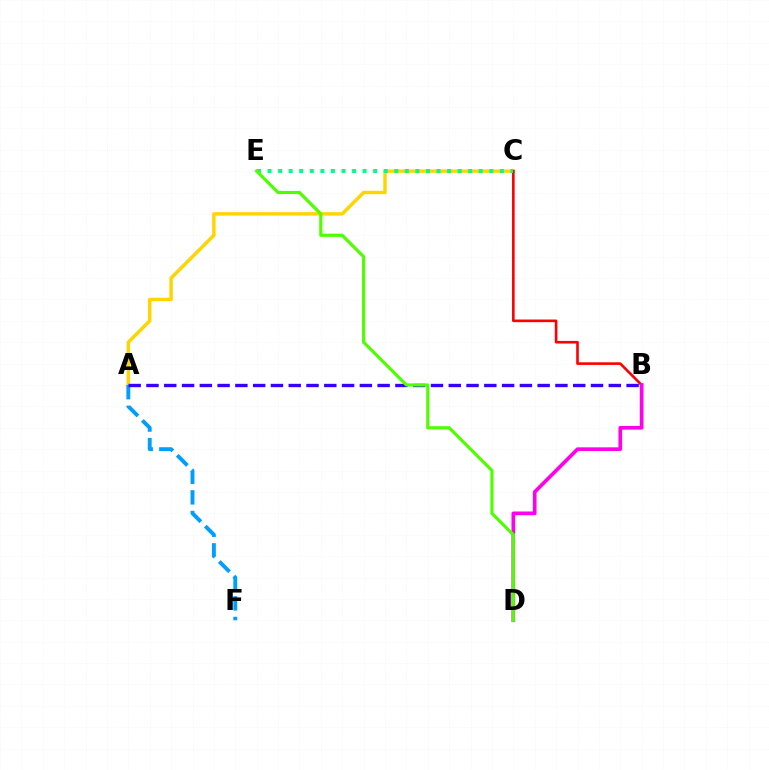{('A', 'C'): [{'color': '#ffd500', 'line_style': 'solid', 'thickness': 2.49}], ('A', 'F'): [{'color': '#009eff', 'line_style': 'dashed', 'thickness': 2.8}], ('B', 'C'): [{'color': '#ff0000', 'line_style': 'solid', 'thickness': 1.89}], ('C', 'E'): [{'color': '#00ff86', 'line_style': 'dotted', 'thickness': 2.87}], ('B', 'D'): [{'color': '#ff00ed', 'line_style': 'solid', 'thickness': 2.64}], ('A', 'B'): [{'color': '#3700ff', 'line_style': 'dashed', 'thickness': 2.42}], ('D', 'E'): [{'color': '#4fff00', 'line_style': 'solid', 'thickness': 2.28}]}